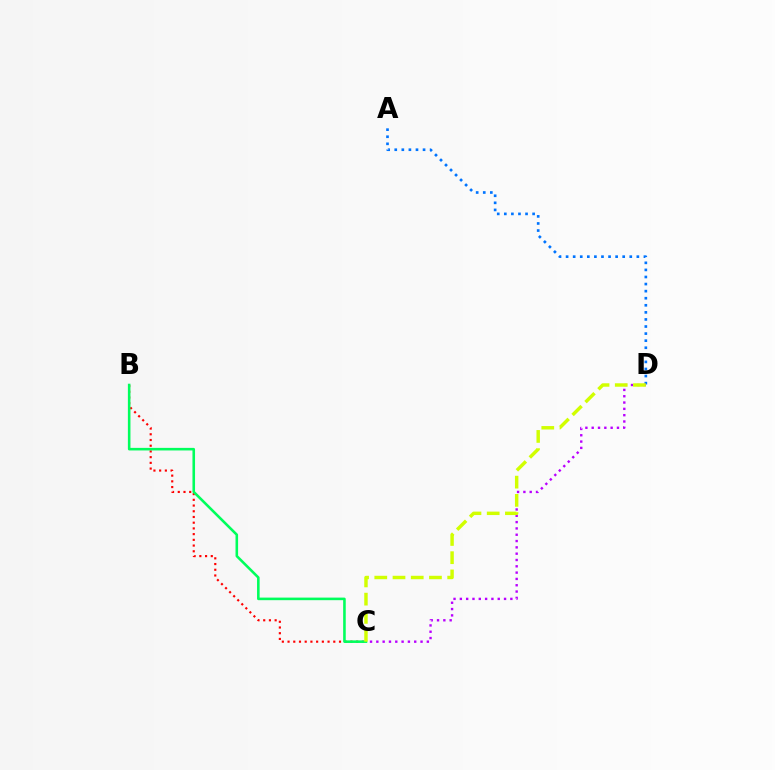{('B', 'C'): [{'color': '#ff0000', 'line_style': 'dotted', 'thickness': 1.55}, {'color': '#00ff5c', 'line_style': 'solid', 'thickness': 1.86}], ('A', 'D'): [{'color': '#0074ff', 'line_style': 'dotted', 'thickness': 1.92}], ('C', 'D'): [{'color': '#b900ff', 'line_style': 'dotted', 'thickness': 1.72}, {'color': '#d1ff00', 'line_style': 'dashed', 'thickness': 2.48}]}